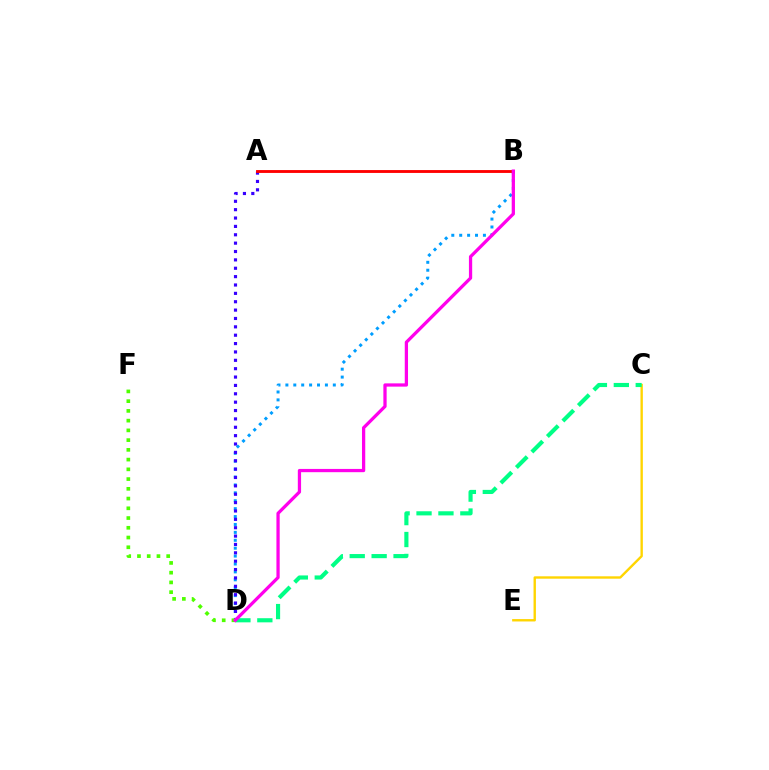{('B', 'D'): [{'color': '#009eff', 'line_style': 'dotted', 'thickness': 2.15}, {'color': '#ff00ed', 'line_style': 'solid', 'thickness': 2.35}], ('C', 'E'): [{'color': '#ffd500', 'line_style': 'solid', 'thickness': 1.71}], ('C', 'D'): [{'color': '#00ff86', 'line_style': 'dashed', 'thickness': 2.98}], ('A', 'D'): [{'color': '#3700ff', 'line_style': 'dotted', 'thickness': 2.27}], ('D', 'F'): [{'color': '#4fff00', 'line_style': 'dotted', 'thickness': 2.65}], ('A', 'B'): [{'color': '#ff0000', 'line_style': 'solid', 'thickness': 2.06}]}